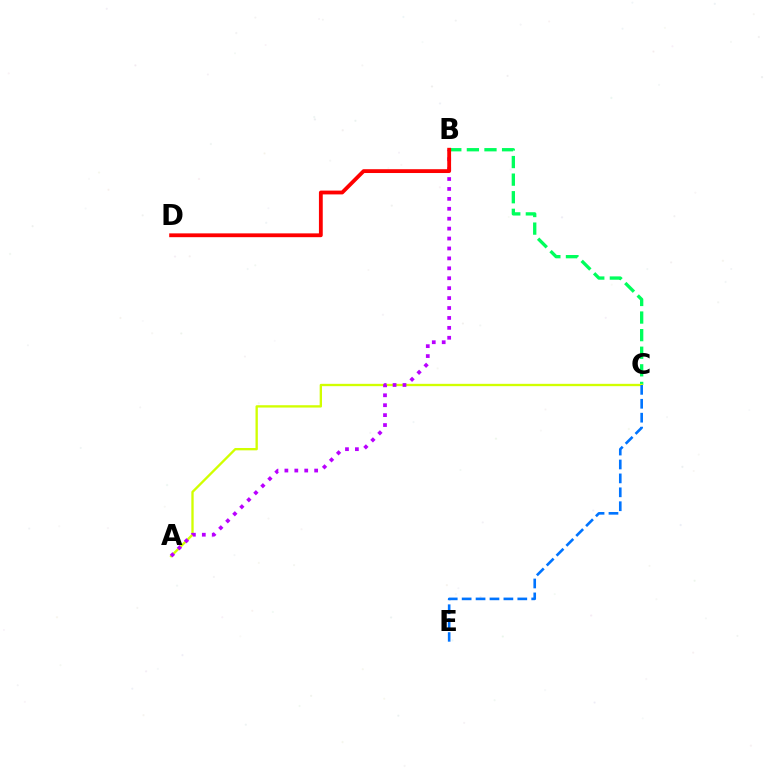{('B', 'C'): [{'color': '#00ff5c', 'line_style': 'dashed', 'thickness': 2.39}], ('A', 'C'): [{'color': '#d1ff00', 'line_style': 'solid', 'thickness': 1.68}], ('A', 'B'): [{'color': '#b900ff', 'line_style': 'dotted', 'thickness': 2.7}], ('B', 'D'): [{'color': '#ff0000', 'line_style': 'solid', 'thickness': 2.75}], ('C', 'E'): [{'color': '#0074ff', 'line_style': 'dashed', 'thickness': 1.89}]}